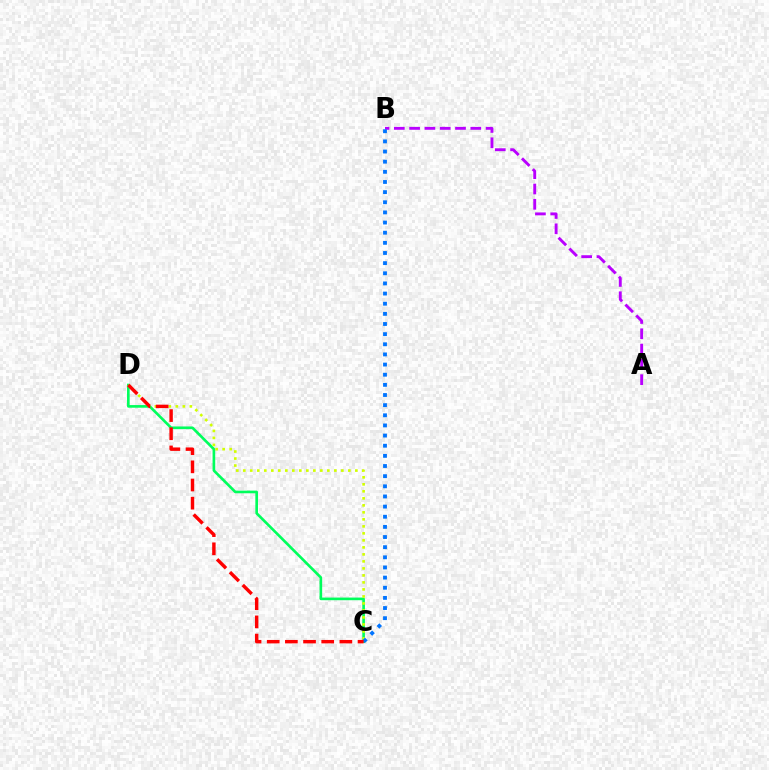{('C', 'D'): [{'color': '#00ff5c', 'line_style': 'solid', 'thickness': 1.9}, {'color': '#d1ff00', 'line_style': 'dotted', 'thickness': 1.9}, {'color': '#ff0000', 'line_style': 'dashed', 'thickness': 2.47}], ('A', 'B'): [{'color': '#b900ff', 'line_style': 'dashed', 'thickness': 2.08}], ('B', 'C'): [{'color': '#0074ff', 'line_style': 'dotted', 'thickness': 2.76}]}